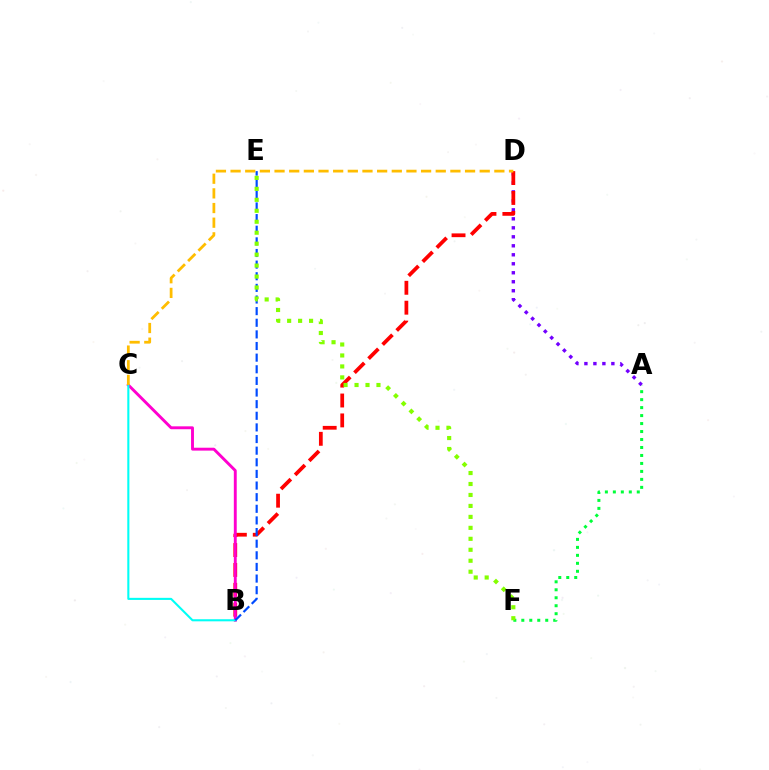{('A', 'F'): [{'color': '#00ff39', 'line_style': 'dotted', 'thickness': 2.17}], ('A', 'D'): [{'color': '#7200ff', 'line_style': 'dotted', 'thickness': 2.44}], ('B', 'D'): [{'color': '#ff0000', 'line_style': 'dashed', 'thickness': 2.7}], ('B', 'C'): [{'color': '#ff00cf', 'line_style': 'solid', 'thickness': 2.09}, {'color': '#00fff6', 'line_style': 'solid', 'thickness': 1.5}], ('B', 'E'): [{'color': '#004bff', 'line_style': 'dashed', 'thickness': 1.58}], ('C', 'D'): [{'color': '#ffbd00', 'line_style': 'dashed', 'thickness': 1.99}], ('E', 'F'): [{'color': '#84ff00', 'line_style': 'dotted', 'thickness': 2.98}]}